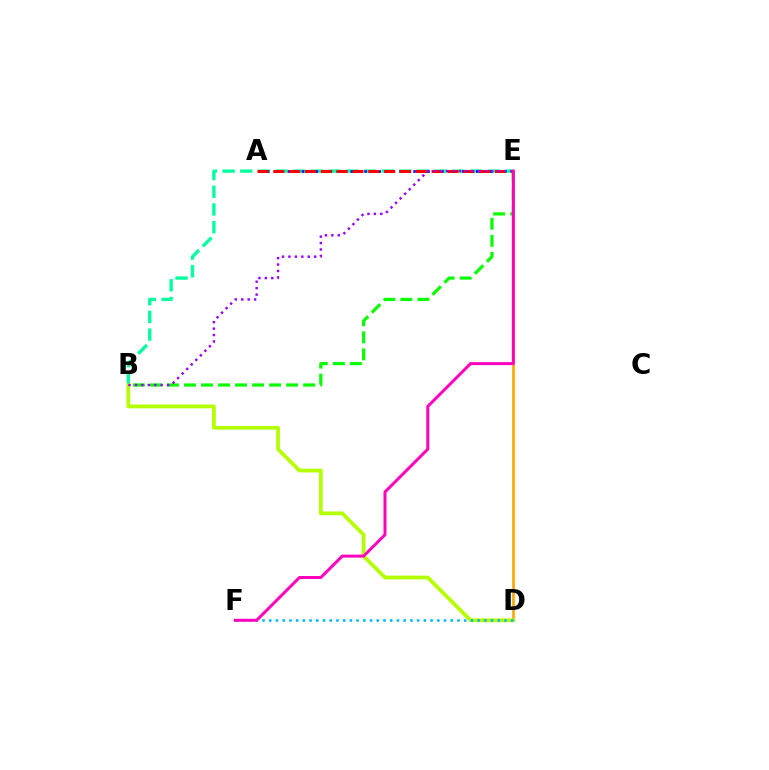{('B', 'E'): [{'color': '#00ff9d', 'line_style': 'dashed', 'thickness': 2.4}, {'color': '#08ff00', 'line_style': 'dashed', 'thickness': 2.31}, {'color': '#9b00ff', 'line_style': 'dotted', 'thickness': 1.75}], ('A', 'E'): [{'color': '#0010ff', 'line_style': 'dotted', 'thickness': 1.89}, {'color': '#ff0000', 'line_style': 'dashed', 'thickness': 2.15}], ('D', 'E'): [{'color': '#ffa500', 'line_style': 'solid', 'thickness': 1.92}], ('B', 'D'): [{'color': '#b3ff00', 'line_style': 'solid', 'thickness': 2.71}], ('D', 'F'): [{'color': '#00b5ff', 'line_style': 'dotted', 'thickness': 1.83}], ('E', 'F'): [{'color': '#ff00bd', 'line_style': 'solid', 'thickness': 2.15}]}